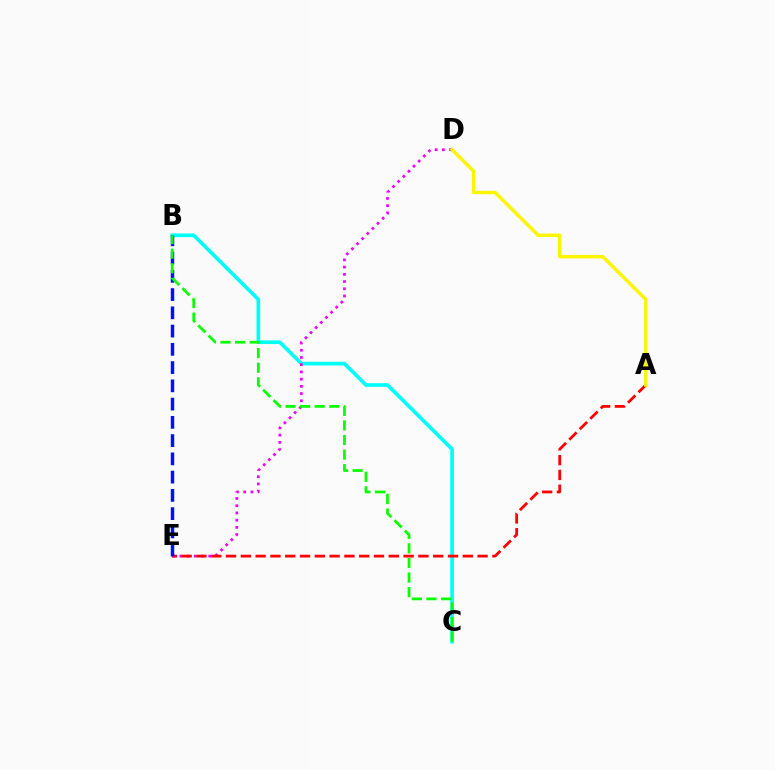{('B', 'C'): [{'color': '#00fff6', 'line_style': 'solid', 'thickness': 2.63}, {'color': '#08ff00', 'line_style': 'dashed', 'thickness': 1.98}], ('D', 'E'): [{'color': '#ee00ff', 'line_style': 'dotted', 'thickness': 1.96}], ('A', 'E'): [{'color': '#ff0000', 'line_style': 'dashed', 'thickness': 2.01}], ('A', 'D'): [{'color': '#fcf500', 'line_style': 'solid', 'thickness': 2.47}], ('B', 'E'): [{'color': '#0010ff', 'line_style': 'dashed', 'thickness': 2.48}]}